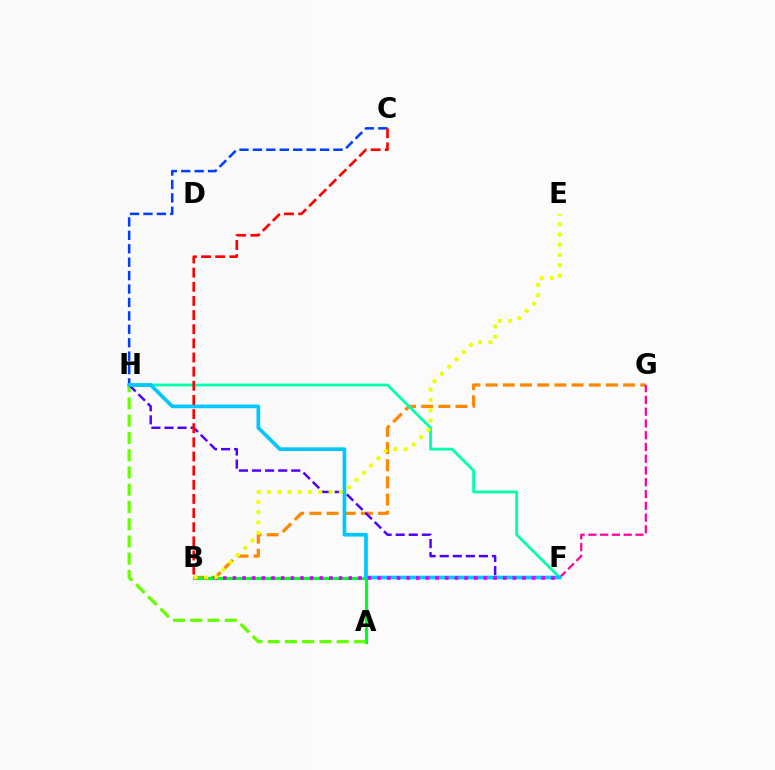{('B', 'G'): [{'color': '#ff8800', 'line_style': 'dashed', 'thickness': 2.33}], ('F', 'H'): [{'color': '#00ffaf', 'line_style': 'solid', 'thickness': 2.0}, {'color': '#4f00ff', 'line_style': 'dashed', 'thickness': 1.78}, {'color': '#00c7ff', 'line_style': 'solid', 'thickness': 2.66}], ('A', 'B'): [{'color': '#00ff27', 'line_style': 'solid', 'thickness': 2.26}], ('F', 'G'): [{'color': '#ff00a0', 'line_style': 'dashed', 'thickness': 1.6}], ('A', 'H'): [{'color': '#66ff00', 'line_style': 'dashed', 'thickness': 2.34}], ('C', 'H'): [{'color': '#003fff', 'line_style': 'dashed', 'thickness': 1.82}], ('B', 'F'): [{'color': '#d600ff', 'line_style': 'dotted', 'thickness': 2.62}], ('B', 'E'): [{'color': '#eeff00', 'line_style': 'dotted', 'thickness': 2.79}], ('B', 'C'): [{'color': '#ff0000', 'line_style': 'dashed', 'thickness': 1.92}]}